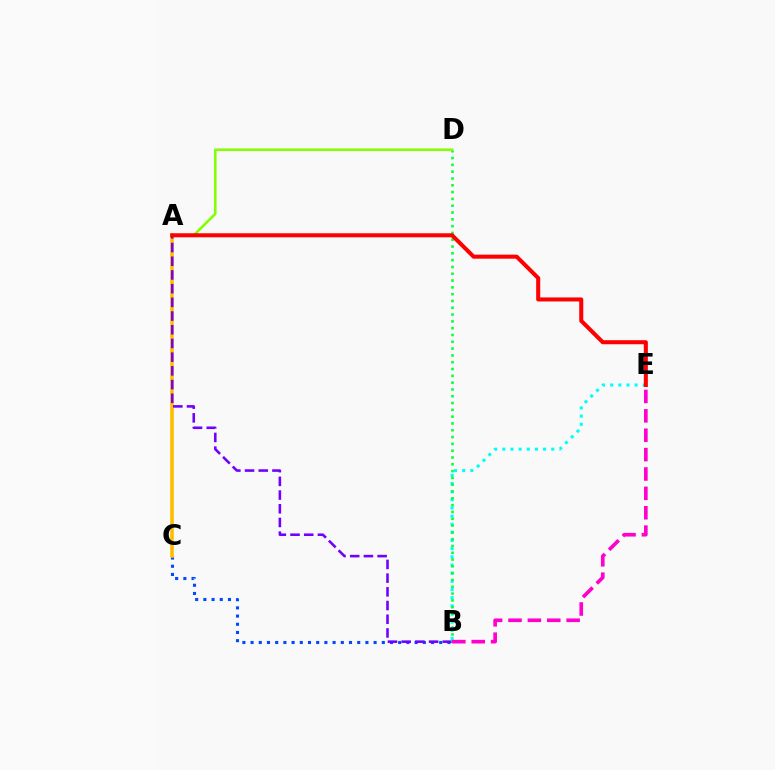{('B', 'C'): [{'color': '#004bff', 'line_style': 'dotted', 'thickness': 2.23}], ('A', 'C'): [{'color': '#ffbd00', 'line_style': 'solid', 'thickness': 2.58}], ('B', 'E'): [{'color': '#00fff6', 'line_style': 'dotted', 'thickness': 2.22}, {'color': '#ff00cf', 'line_style': 'dashed', 'thickness': 2.63}], ('A', 'B'): [{'color': '#7200ff', 'line_style': 'dashed', 'thickness': 1.86}], ('B', 'D'): [{'color': '#00ff39', 'line_style': 'dotted', 'thickness': 1.85}], ('A', 'D'): [{'color': '#84ff00', 'line_style': 'solid', 'thickness': 1.87}], ('A', 'E'): [{'color': '#ff0000', 'line_style': 'solid', 'thickness': 2.91}]}